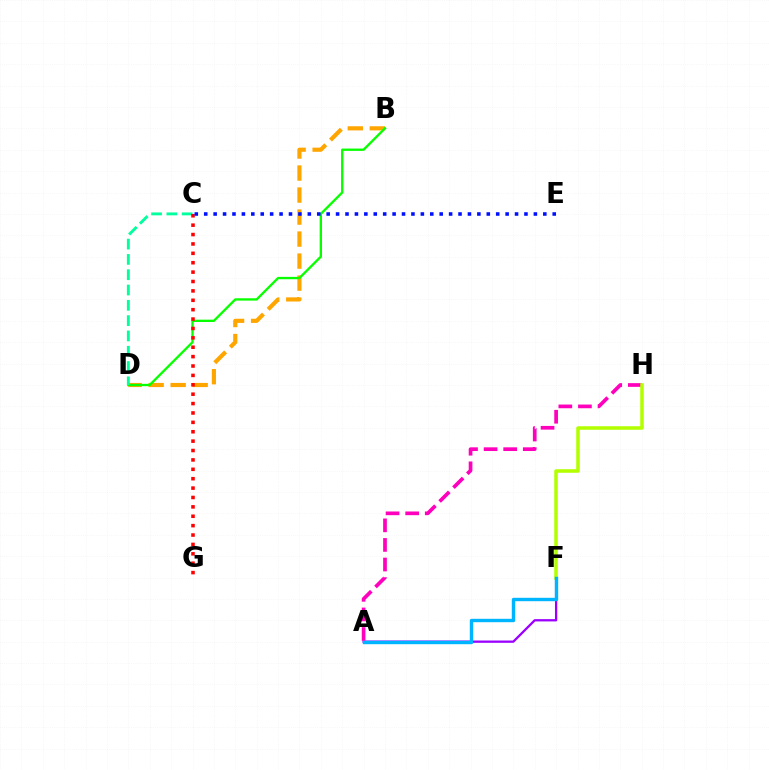{('B', 'D'): [{'color': '#ffa500', 'line_style': 'dashed', 'thickness': 2.99}, {'color': '#08ff00', 'line_style': 'solid', 'thickness': 1.68}], ('A', 'F'): [{'color': '#9b00ff', 'line_style': 'solid', 'thickness': 1.65}, {'color': '#00b5ff', 'line_style': 'solid', 'thickness': 2.44}], ('C', 'D'): [{'color': '#00ff9d', 'line_style': 'dashed', 'thickness': 2.08}], ('A', 'H'): [{'color': '#ff00bd', 'line_style': 'dashed', 'thickness': 2.66}], ('F', 'H'): [{'color': '#b3ff00', 'line_style': 'solid', 'thickness': 2.54}], ('C', 'G'): [{'color': '#ff0000', 'line_style': 'dotted', 'thickness': 2.55}], ('C', 'E'): [{'color': '#0010ff', 'line_style': 'dotted', 'thickness': 2.56}]}